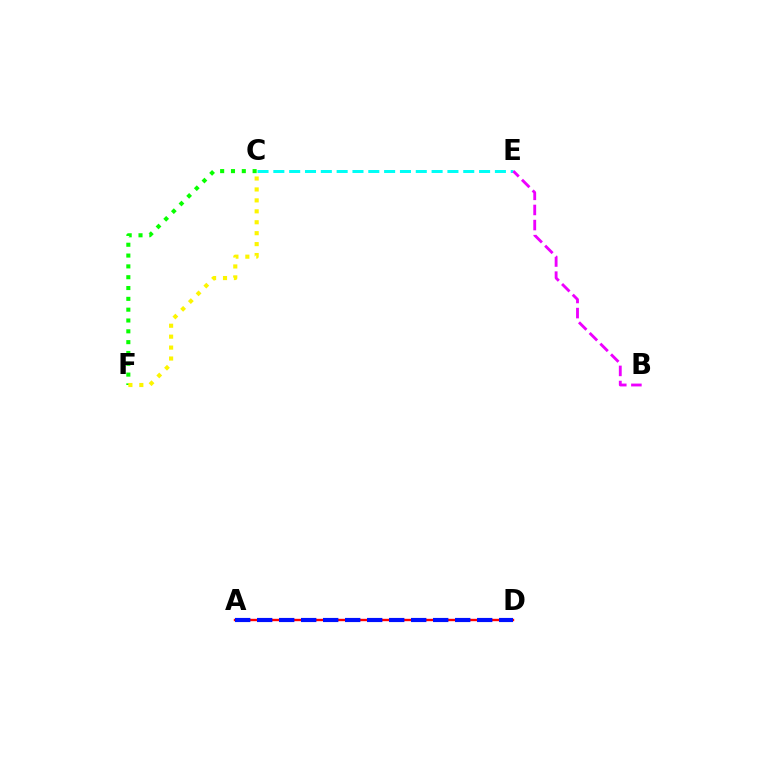{('C', 'E'): [{'color': '#00fff6', 'line_style': 'dashed', 'thickness': 2.15}], ('B', 'E'): [{'color': '#ee00ff', 'line_style': 'dashed', 'thickness': 2.05}], ('C', 'F'): [{'color': '#08ff00', 'line_style': 'dotted', 'thickness': 2.94}, {'color': '#fcf500', 'line_style': 'dotted', 'thickness': 2.97}], ('A', 'D'): [{'color': '#ff0000', 'line_style': 'solid', 'thickness': 1.7}, {'color': '#0010ff', 'line_style': 'dashed', 'thickness': 2.99}]}